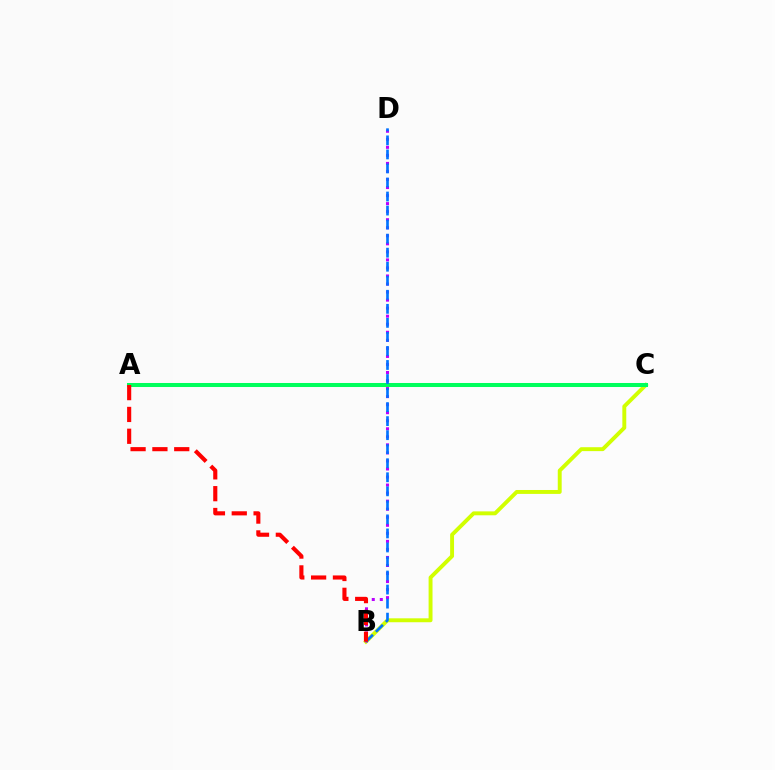{('B', 'C'): [{'color': '#d1ff00', 'line_style': 'solid', 'thickness': 2.82}], ('B', 'D'): [{'color': '#b900ff', 'line_style': 'dotted', 'thickness': 2.18}, {'color': '#0074ff', 'line_style': 'dashed', 'thickness': 1.91}], ('A', 'C'): [{'color': '#00ff5c', 'line_style': 'solid', 'thickness': 2.9}], ('A', 'B'): [{'color': '#ff0000', 'line_style': 'dashed', 'thickness': 2.96}]}